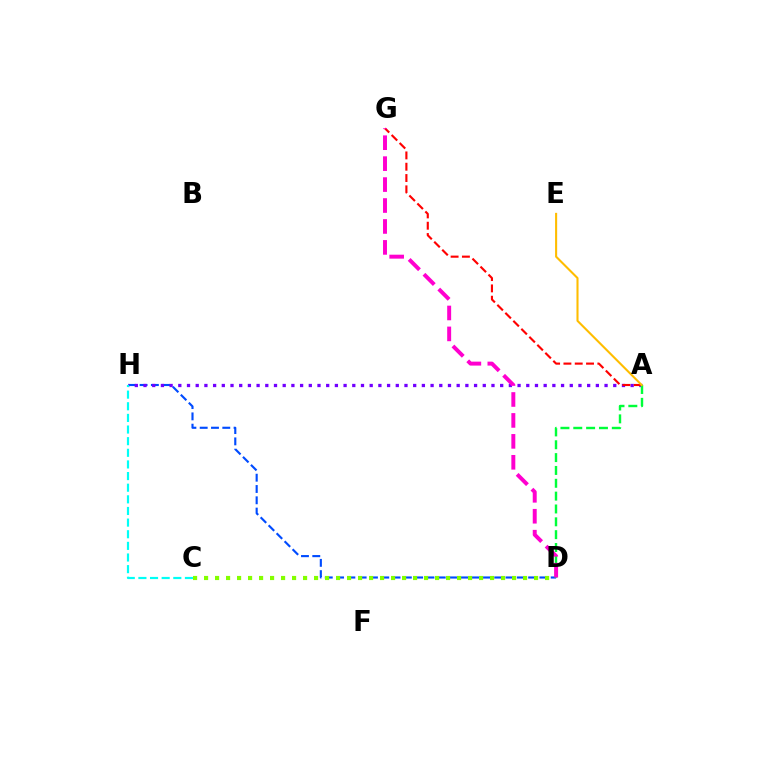{('D', 'H'): [{'color': '#004bff', 'line_style': 'dashed', 'thickness': 1.53}], ('A', 'H'): [{'color': '#7200ff', 'line_style': 'dotted', 'thickness': 2.36}], ('A', 'G'): [{'color': '#ff0000', 'line_style': 'dashed', 'thickness': 1.54}], ('A', 'D'): [{'color': '#00ff39', 'line_style': 'dashed', 'thickness': 1.74}], ('D', 'G'): [{'color': '#ff00cf', 'line_style': 'dashed', 'thickness': 2.84}], ('C', 'H'): [{'color': '#00fff6', 'line_style': 'dashed', 'thickness': 1.58}], ('A', 'E'): [{'color': '#ffbd00', 'line_style': 'solid', 'thickness': 1.5}], ('C', 'D'): [{'color': '#84ff00', 'line_style': 'dotted', 'thickness': 2.99}]}